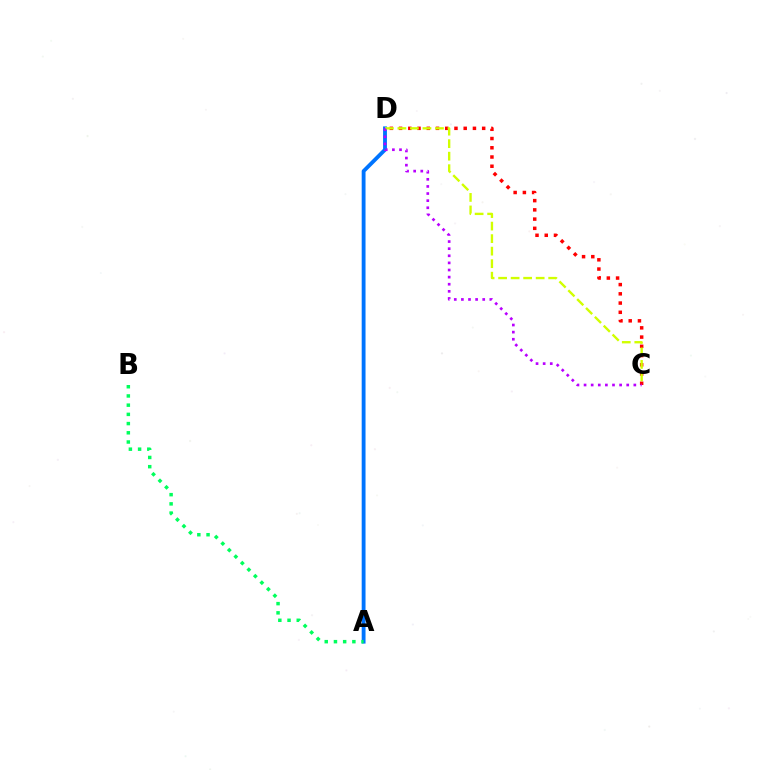{('C', 'D'): [{'color': '#ff0000', 'line_style': 'dotted', 'thickness': 2.51}, {'color': '#d1ff00', 'line_style': 'dashed', 'thickness': 1.7}, {'color': '#b900ff', 'line_style': 'dotted', 'thickness': 1.93}], ('A', 'D'): [{'color': '#0074ff', 'line_style': 'solid', 'thickness': 2.77}], ('A', 'B'): [{'color': '#00ff5c', 'line_style': 'dotted', 'thickness': 2.5}]}